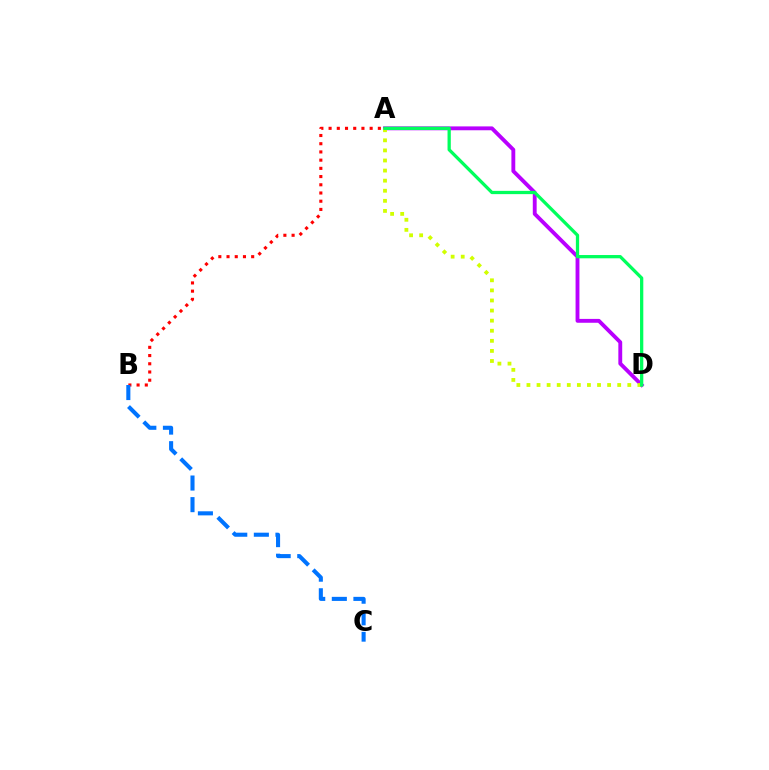{('A', 'D'): [{'color': '#b900ff', 'line_style': 'solid', 'thickness': 2.78}, {'color': '#d1ff00', 'line_style': 'dotted', 'thickness': 2.74}, {'color': '#00ff5c', 'line_style': 'solid', 'thickness': 2.35}], ('A', 'B'): [{'color': '#ff0000', 'line_style': 'dotted', 'thickness': 2.23}], ('B', 'C'): [{'color': '#0074ff', 'line_style': 'dashed', 'thickness': 2.93}]}